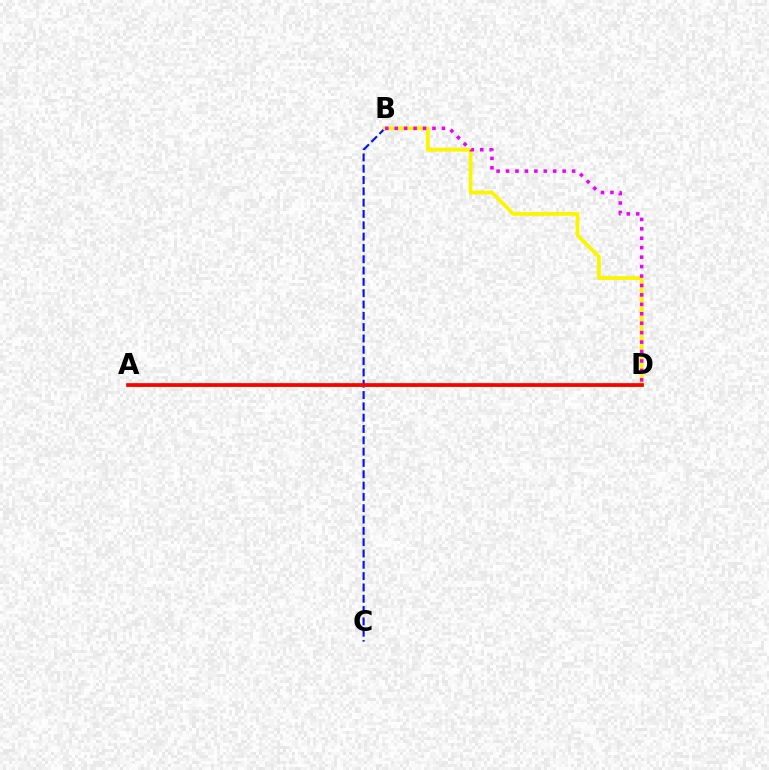{('B', 'C'): [{'color': '#0010ff', 'line_style': 'dashed', 'thickness': 1.54}], ('A', 'D'): [{'color': '#00fff6', 'line_style': 'dotted', 'thickness': 2.01}, {'color': '#08ff00', 'line_style': 'solid', 'thickness': 2.06}, {'color': '#ff0000', 'line_style': 'solid', 'thickness': 2.67}], ('B', 'D'): [{'color': '#fcf500', 'line_style': 'solid', 'thickness': 2.73}, {'color': '#ee00ff', 'line_style': 'dotted', 'thickness': 2.56}]}